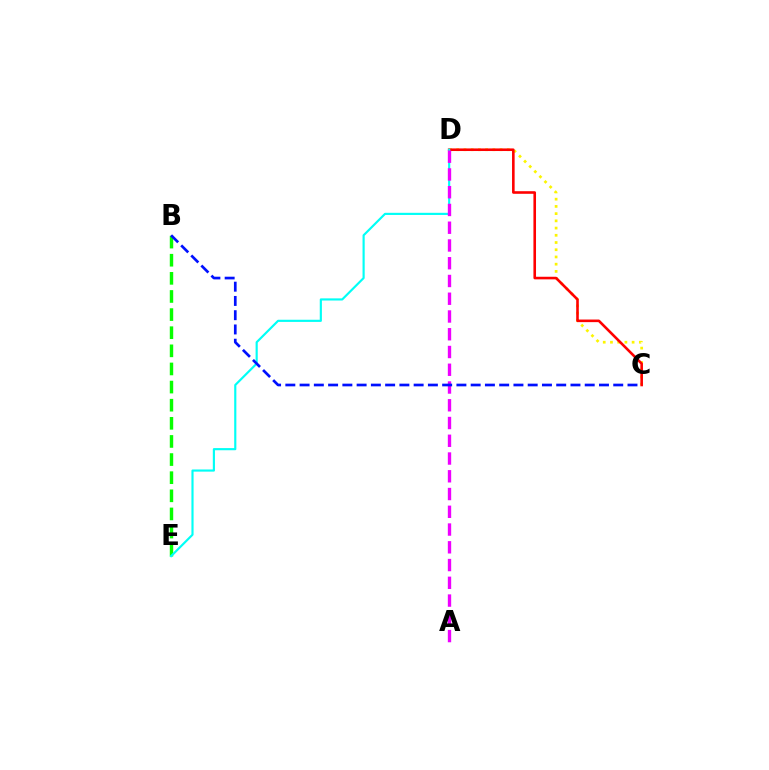{('C', 'D'): [{'color': '#fcf500', 'line_style': 'dotted', 'thickness': 1.96}, {'color': '#ff0000', 'line_style': 'solid', 'thickness': 1.87}], ('B', 'E'): [{'color': '#08ff00', 'line_style': 'dashed', 'thickness': 2.46}], ('D', 'E'): [{'color': '#00fff6', 'line_style': 'solid', 'thickness': 1.55}], ('A', 'D'): [{'color': '#ee00ff', 'line_style': 'dashed', 'thickness': 2.41}], ('B', 'C'): [{'color': '#0010ff', 'line_style': 'dashed', 'thickness': 1.94}]}